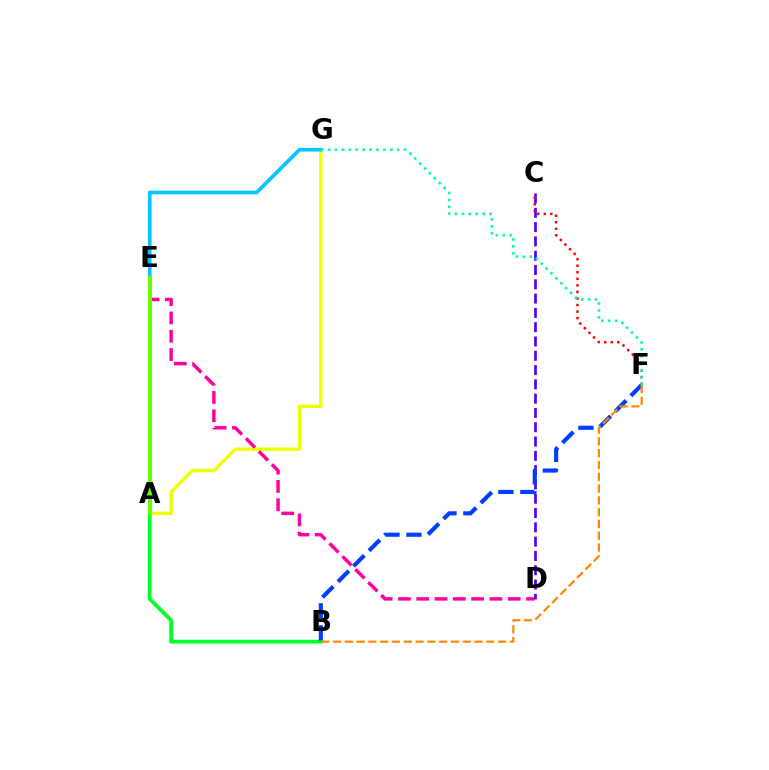{('A', 'G'): [{'color': '#eeff00', 'line_style': 'solid', 'thickness': 2.43}], ('D', 'E'): [{'color': '#ff00a0', 'line_style': 'dashed', 'thickness': 2.49}], ('C', 'D'): [{'color': '#4f00ff', 'line_style': 'dashed', 'thickness': 1.94}], ('A', 'B'): [{'color': '#00ff27', 'line_style': 'solid', 'thickness': 2.7}], ('C', 'F'): [{'color': '#ff0000', 'line_style': 'dotted', 'thickness': 1.78}], ('E', 'G'): [{'color': '#00c7ff', 'line_style': 'solid', 'thickness': 2.64}], ('A', 'E'): [{'color': '#d600ff', 'line_style': 'solid', 'thickness': 1.71}, {'color': '#66ff00', 'line_style': 'solid', 'thickness': 2.93}], ('B', 'F'): [{'color': '#003fff', 'line_style': 'dashed', 'thickness': 2.98}, {'color': '#ff8800', 'line_style': 'dashed', 'thickness': 1.6}], ('F', 'G'): [{'color': '#00ffaf', 'line_style': 'dotted', 'thickness': 1.88}]}